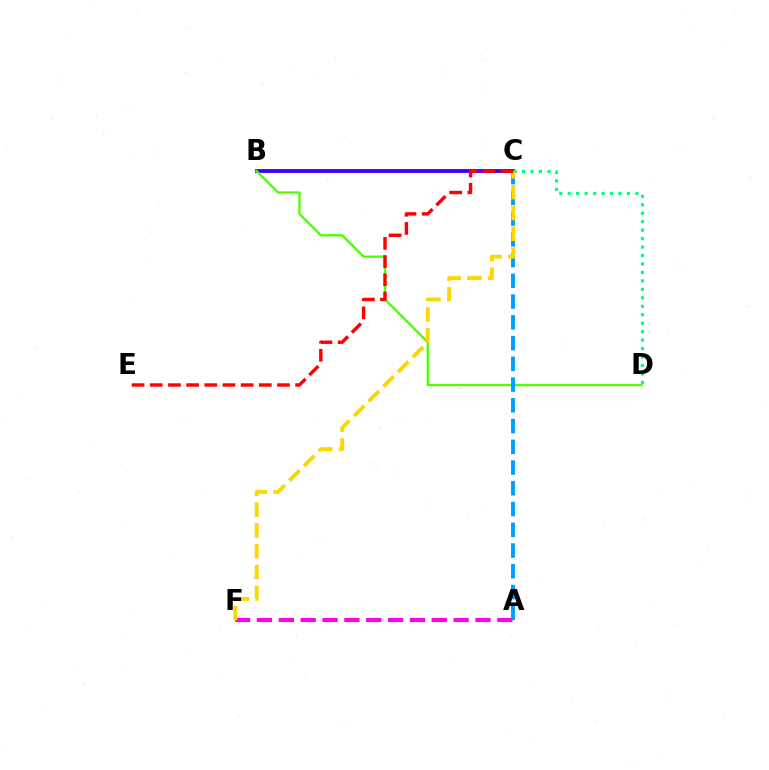{('B', 'C'): [{'color': '#3700ff', 'line_style': 'solid', 'thickness': 2.75}], ('B', 'D'): [{'color': '#4fff00', 'line_style': 'solid', 'thickness': 1.67}], ('A', 'F'): [{'color': '#ff00ed', 'line_style': 'dashed', 'thickness': 2.97}], ('C', 'D'): [{'color': '#00ff86', 'line_style': 'dotted', 'thickness': 2.3}], ('A', 'C'): [{'color': '#009eff', 'line_style': 'dashed', 'thickness': 2.82}], ('C', 'F'): [{'color': '#ffd500', 'line_style': 'dashed', 'thickness': 2.82}], ('C', 'E'): [{'color': '#ff0000', 'line_style': 'dashed', 'thickness': 2.47}]}